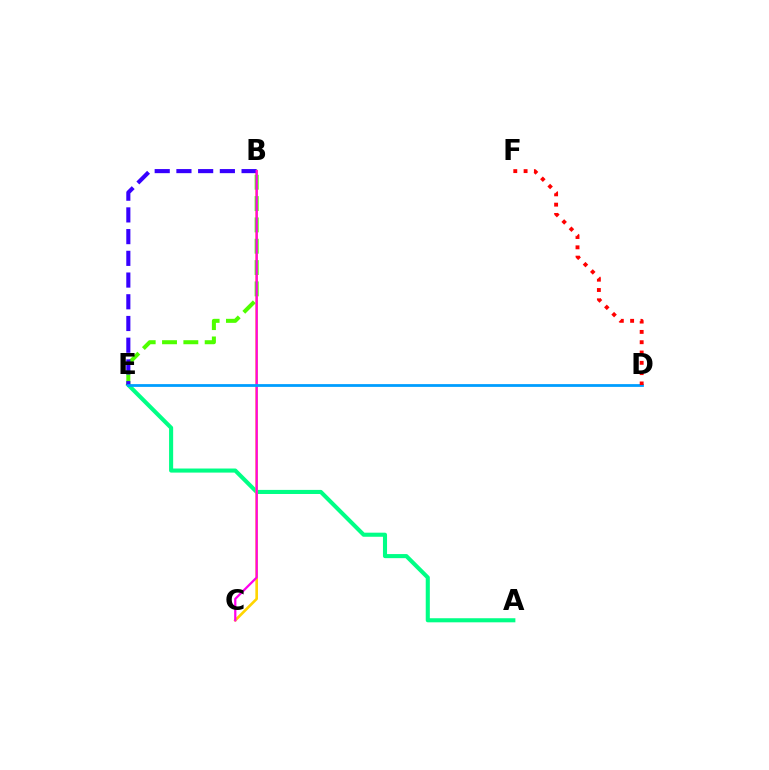{('A', 'E'): [{'color': '#00ff86', 'line_style': 'solid', 'thickness': 2.94}], ('B', 'C'): [{'color': '#ffd500', 'line_style': 'solid', 'thickness': 1.9}, {'color': '#ff00ed', 'line_style': 'solid', 'thickness': 1.61}], ('B', 'E'): [{'color': '#4fff00', 'line_style': 'dashed', 'thickness': 2.9}, {'color': '#3700ff', 'line_style': 'dashed', 'thickness': 2.95}], ('D', 'E'): [{'color': '#009eff', 'line_style': 'solid', 'thickness': 2.0}], ('D', 'F'): [{'color': '#ff0000', 'line_style': 'dotted', 'thickness': 2.8}]}